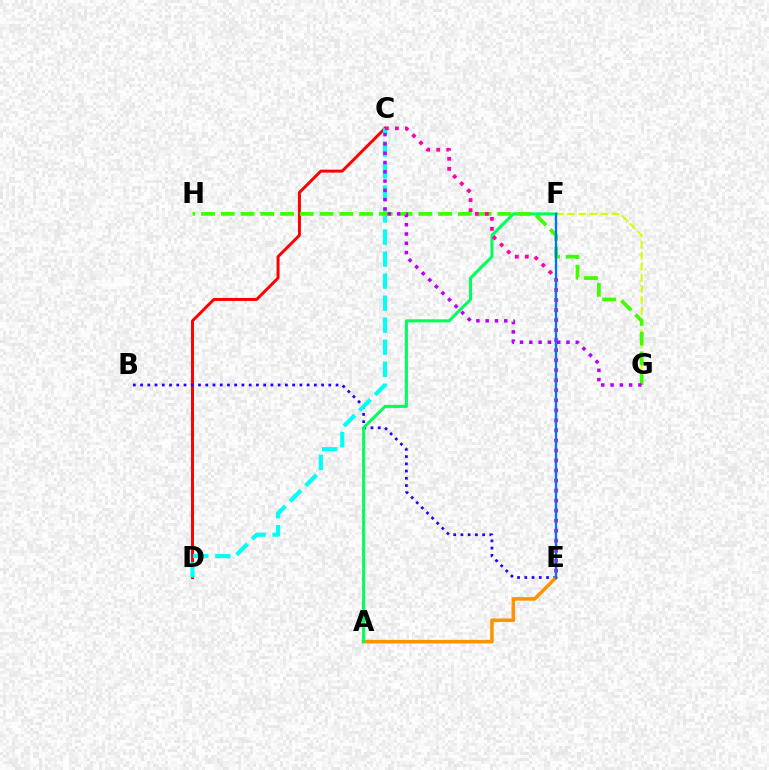{('C', 'D'): [{'color': '#ff0000', 'line_style': 'solid', 'thickness': 2.13}, {'color': '#00fff6', 'line_style': 'dashed', 'thickness': 2.99}], ('B', 'E'): [{'color': '#2500ff', 'line_style': 'dotted', 'thickness': 1.97}], ('F', 'G'): [{'color': '#d1ff00', 'line_style': 'dashed', 'thickness': 1.51}], ('A', 'E'): [{'color': '#ff9400', 'line_style': 'solid', 'thickness': 2.57}], ('A', 'F'): [{'color': '#00ff5c', 'line_style': 'solid', 'thickness': 2.2}], ('G', 'H'): [{'color': '#3dff00', 'line_style': 'dashed', 'thickness': 2.68}], ('C', 'E'): [{'color': '#ff00ac', 'line_style': 'dotted', 'thickness': 2.72}], ('E', 'F'): [{'color': '#0074ff', 'line_style': 'solid', 'thickness': 1.67}], ('C', 'G'): [{'color': '#b900ff', 'line_style': 'dotted', 'thickness': 2.52}]}